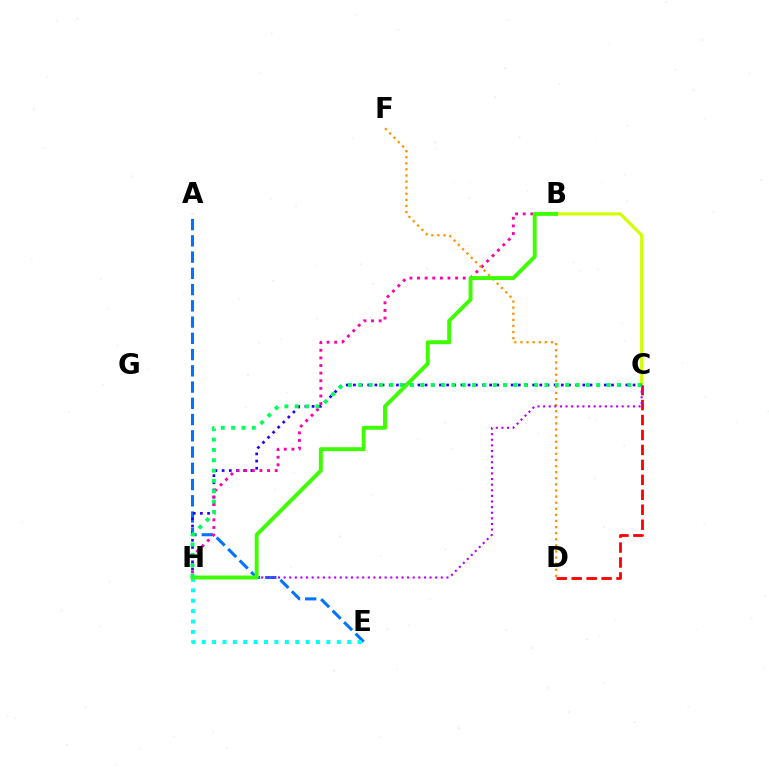{('A', 'E'): [{'color': '#0074ff', 'line_style': 'dashed', 'thickness': 2.21}], ('B', 'C'): [{'color': '#d1ff00', 'line_style': 'solid', 'thickness': 2.25}], ('C', 'H'): [{'color': '#2500ff', 'line_style': 'dotted', 'thickness': 1.95}, {'color': '#b900ff', 'line_style': 'dotted', 'thickness': 1.53}, {'color': '#00ff5c', 'line_style': 'dotted', 'thickness': 2.81}], ('B', 'H'): [{'color': '#ff00ac', 'line_style': 'dotted', 'thickness': 2.07}, {'color': '#3dff00', 'line_style': 'solid', 'thickness': 2.81}], ('D', 'F'): [{'color': '#ff9400', 'line_style': 'dotted', 'thickness': 1.66}], ('C', 'D'): [{'color': '#ff0000', 'line_style': 'dashed', 'thickness': 2.03}], ('E', 'H'): [{'color': '#00fff6', 'line_style': 'dotted', 'thickness': 2.82}]}